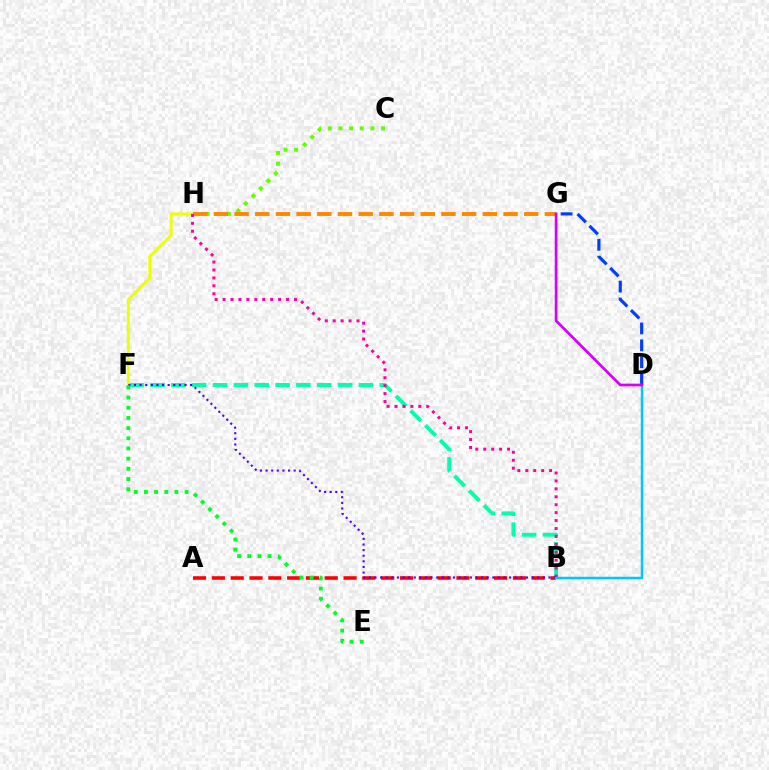{('B', 'F'): [{'color': '#00ffaf', 'line_style': 'dashed', 'thickness': 2.83}, {'color': '#4f00ff', 'line_style': 'dotted', 'thickness': 1.52}], ('C', 'H'): [{'color': '#66ff00', 'line_style': 'dotted', 'thickness': 2.89}], ('F', 'H'): [{'color': '#eeff00', 'line_style': 'solid', 'thickness': 2.07}], ('D', 'G'): [{'color': '#003fff', 'line_style': 'dashed', 'thickness': 2.29}, {'color': '#d600ff', 'line_style': 'solid', 'thickness': 1.96}], ('G', 'H'): [{'color': '#ff8800', 'line_style': 'dashed', 'thickness': 2.81}], ('B', 'H'): [{'color': '#ff00a0', 'line_style': 'dotted', 'thickness': 2.16}], ('A', 'B'): [{'color': '#ff0000', 'line_style': 'dashed', 'thickness': 2.56}], ('E', 'F'): [{'color': '#00ff27', 'line_style': 'dotted', 'thickness': 2.76}], ('B', 'D'): [{'color': '#00c7ff', 'line_style': 'solid', 'thickness': 1.78}]}